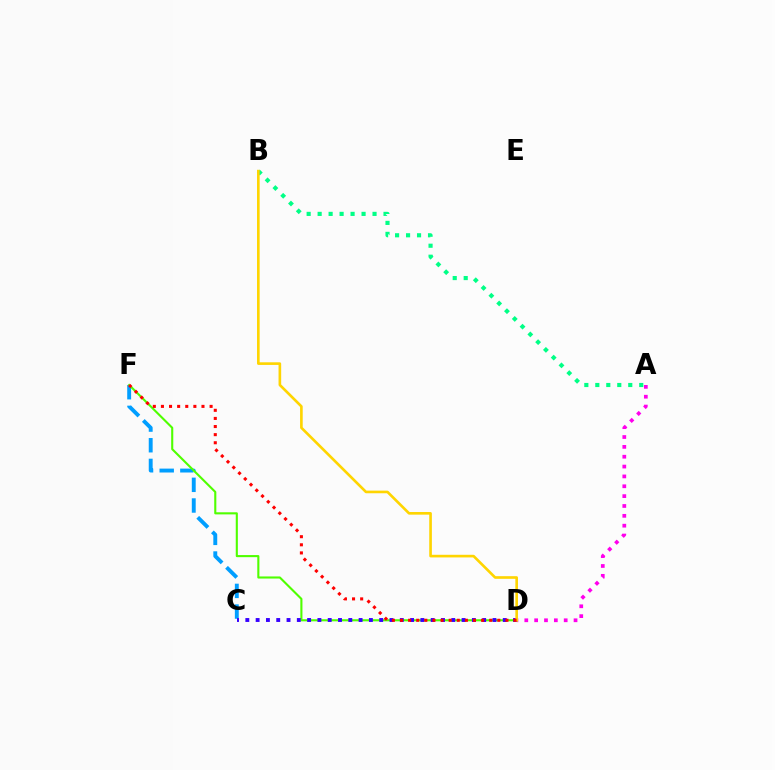{('C', 'F'): [{'color': '#009eff', 'line_style': 'dashed', 'thickness': 2.81}], ('A', 'D'): [{'color': '#ff00ed', 'line_style': 'dotted', 'thickness': 2.68}], ('A', 'B'): [{'color': '#00ff86', 'line_style': 'dotted', 'thickness': 2.98}], ('D', 'F'): [{'color': '#4fff00', 'line_style': 'solid', 'thickness': 1.52}, {'color': '#ff0000', 'line_style': 'dotted', 'thickness': 2.2}], ('C', 'D'): [{'color': '#3700ff', 'line_style': 'dotted', 'thickness': 2.8}], ('B', 'D'): [{'color': '#ffd500', 'line_style': 'solid', 'thickness': 1.9}]}